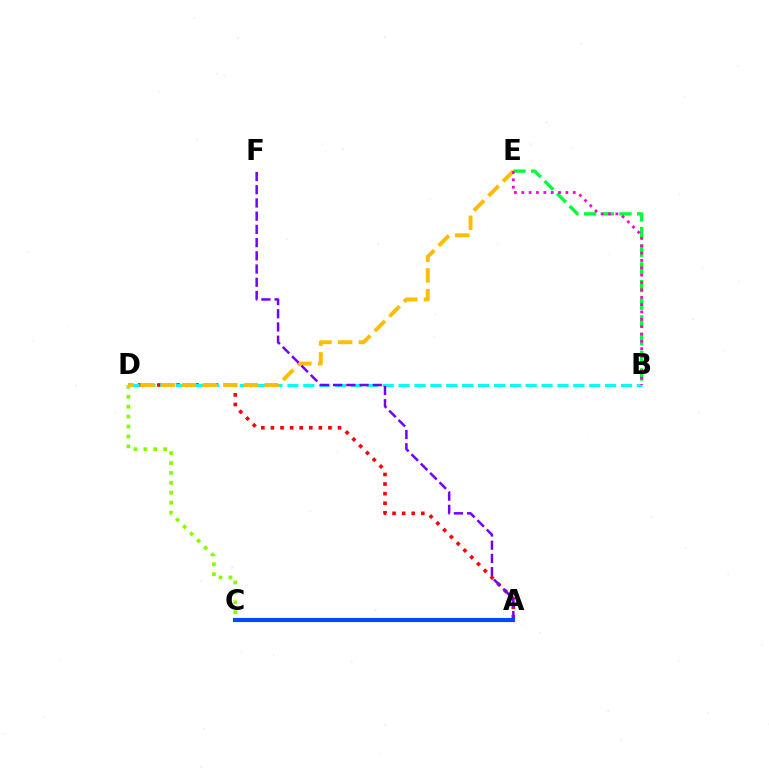{('B', 'E'): [{'color': '#00ff39', 'line_style': 'dashed', 'thickness': 2.4}, {'color': '#ff00cf', 'line_style': 'dotted', 'thickness': 2.0}], ('A', 'D'): [{'color': '#ff0000', 'line_style': 'dotted', 'thickness': 2.6}], ('B', 'D'): [{'color': '#00fff6', 'line_style': 'dashed', 'thickness': 2.16}], ('C', 'D'): [{'color': '#84ff00', 'line_style': 'dotted', 'thickness': 2.69}], ('D', 'E'): [{'color': '#ffbd00', 'line_style': 'dashed', 'thickness': 2.82}], ('A', 'F'): [{'color': '#7200ff', 'line_style': 'dashed', 'thickness': 1.8}], ('A', 'C'): [{'color': '#004bff', 'line_style': 'solid', 'thickness': 2.98}]}